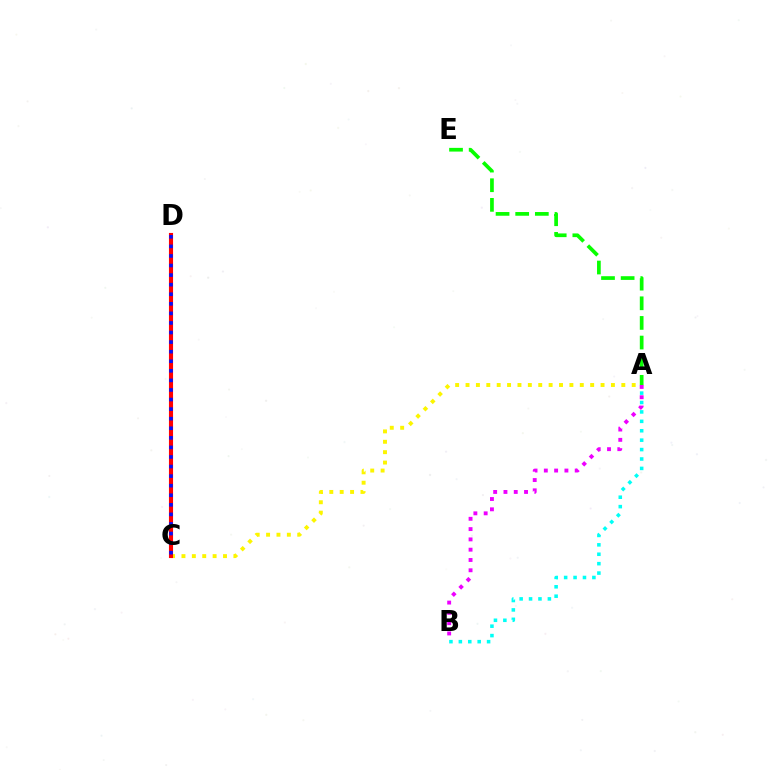{('A', 'B'): [{'color': '#00fff6', 'line_style': 'dotted', 'thickness': 2.56}, {'color': '#ee00ff', 'line_style': 'dotted', 'thickness': 2.8}], ('A', 'C'): [{'color': '#fcf500', 'line_style': 'dotted', 'thickness': 2.82}], ('C', 'D'): [{'color': '#ff0000', 'line_style': 'solid', 'thickness': 2.96}, {'color': '#0010ff', 'line_style': 'dotted', 'thickness': 2.6}], ('A', 'E'): [{'color': '#08ff00', 'line_style': 'dashed', 'thickness': 2.67}]}